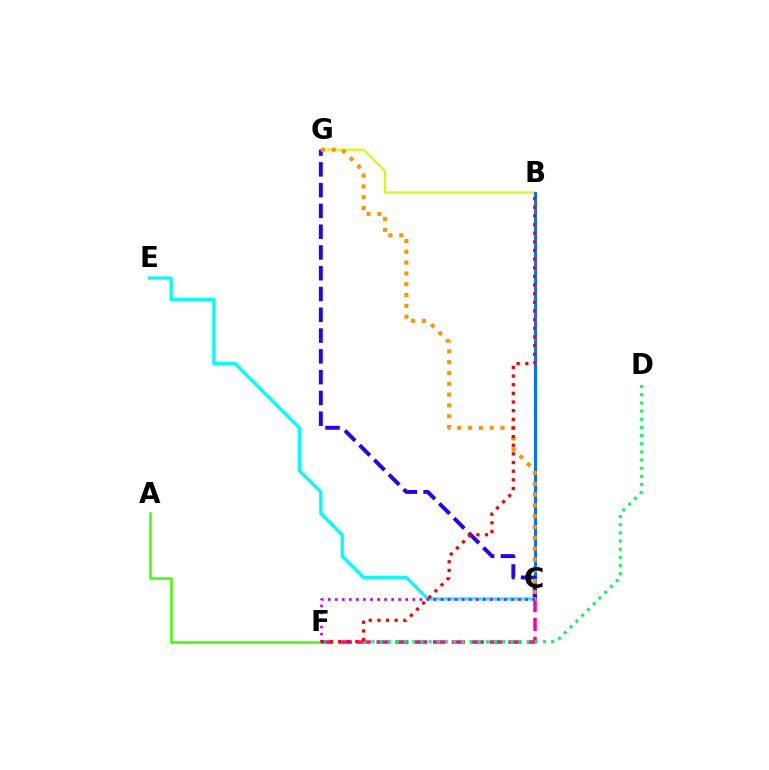{('B', 'G'): [{'color': '#d1ff00', 'line_style': 'solid', 'thickness': 1.59}], ('B', 'C'): [{'color': '#0074ff', 'line_style': 'solid', 'thickness': 2.21}], ('C', 'F'): [{'color': '#ff00ac', 'line_style': 'dashed', 'thickness': 2.56}, {'color': '#b900ff', 'line_style': 'dotted', 'thickness': 1.92}], ('D', 'F'): [{'color': '#00ff5c', 'line_style': 'dotted', 'thickness': 2.22}], ('C', 'G'): [{'color': '#2500ff', 'line_style': 'dashed', 'thickness': 2.82}, {'color': '#ff9400', 'line_style': 'dotted', 'thickness': 2.94}], ('A', 'F'): [{'color': '#3dff00', 'line_style': 'solid', 'thickness': 1.82}], ('C', 'E'): [{'color': '#00fff6', 'line_style': 'solid', 'thickness': 2.38}], ('B', 'F'): [{'color': '#ff0000', 'line_style': 'dotted', 'thickness': 2.35}]}